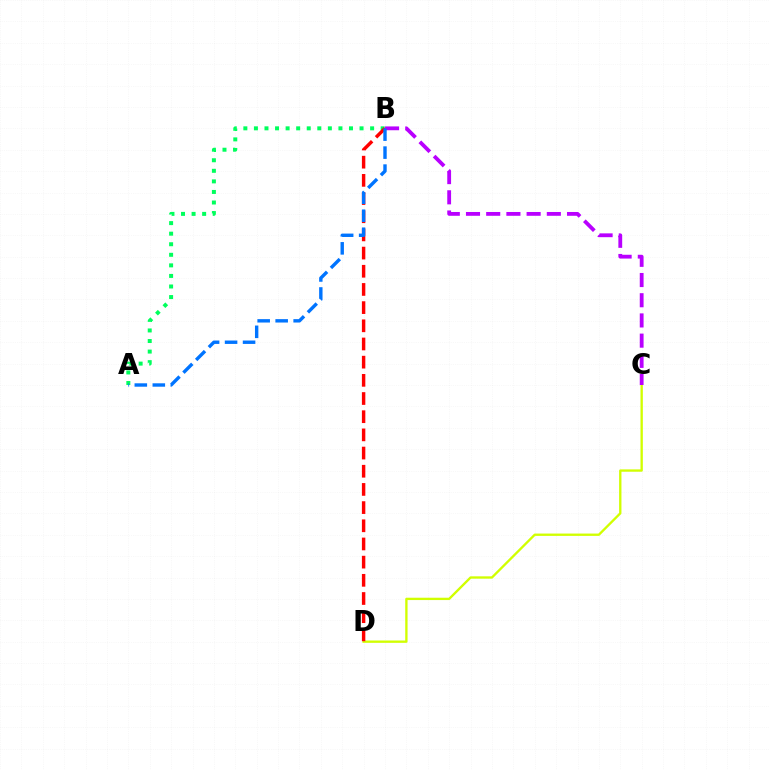{('A', 'B'): [{'color': '#00ff5c', 'line_style': 'dotted', 'thickness': 2.87}, {'color': '#0074ff', 'line_style': 'dashed', 'thickness': 2.44}], ('C', 'D'): [{'color': '#d1ff00', 'line_style': 'solid', 'thickness': 1.69}], ('B', 'D'): [{'color': '#ff0000', 'line_style': 'dashed', 'thickness': 2.47}], ('B', 'C'): [{'color': '#b900ff', 'line_style': 'dashed', 'thickness': 2.75}]}